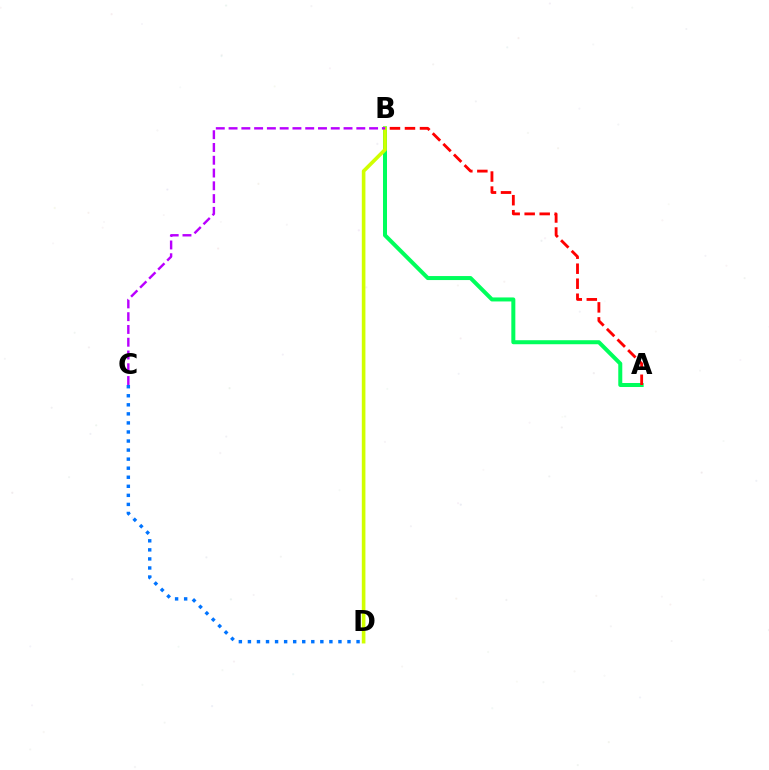{('A', 'B'): [{'color': '#00ff5c', 'line_style': 'solid', 'thickness': 2.89}, {'color': '#ff0000', 'line_style': 'dashed', 'thickness': 2.04}], ('B', 'D'): [{'color': '#d1ff00', 'line_style': 'solid', 'thickness': 2.6}], ('C', 'D'): [{'color': '#0074ff', 'line_style': 'dotted', 'thickness': 2.46}], ('B', 'C'): [{'color': '#b900ff', 'line_style': 'dashed', 'thickness': 1.74}]}